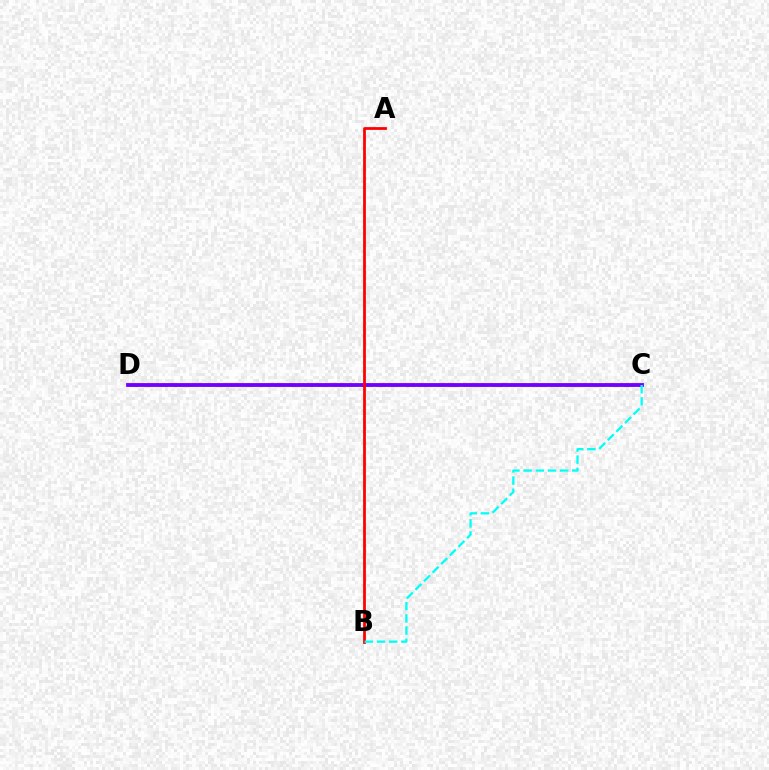{('C', 'D'): [{'color': '#84ff00', 'line_style': 'dashed', 'thickness': 1.98}, {'color': '#7200ff', 'line_style': 'solid', 'thickness': 2.75}], ('A', 'B'): [{'color': '#ff0000', 'line_style': 'solid', 'thickness': 1.99}], ('B', 'C'): [{'color': '#00fff6', 'line_style': 'dashed', 'thickness': 1.65}]}